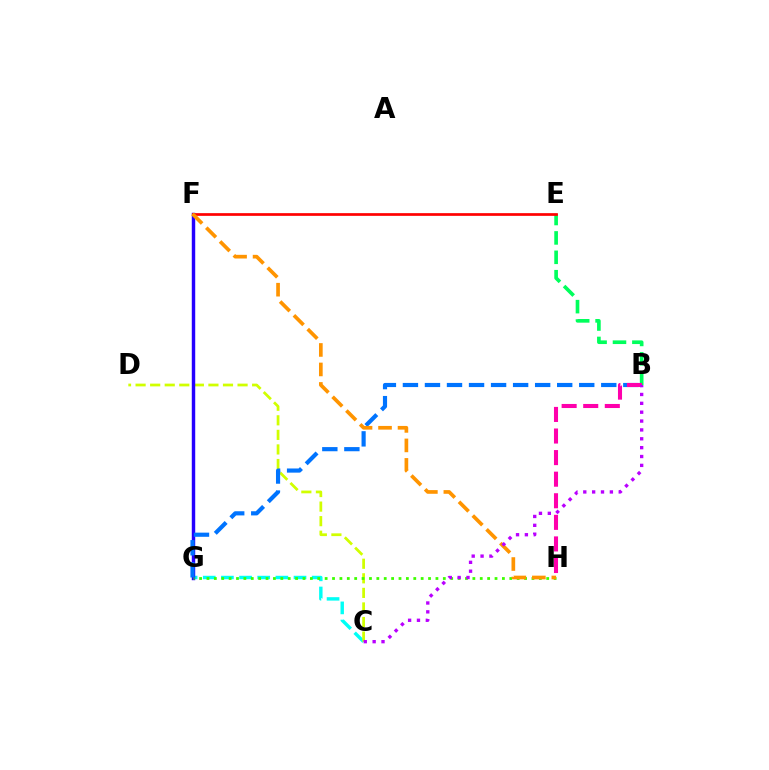{('C', 'G'): [{'color': '#00fff6', 'line_style': 'dashed', 'thickness': 2.47}], ('B', 'E'): [{'color': '#00ff5c', 'line_style': 'dashed', 'thickness': 2.63}], ('C', 'D'): [{'color': '#d1ff00', 'line_style': 'dashed', 'thickness': 1.98}], ('F', 'G'): [{'color': '#2500ff', 'line_style': 'solid', 'thickness': 2.48}], ('E', 'F'): [{'color': '#ff0000', 'line_style': 'solid', 'thickness': 1.95}], ('G', 'H'): [{'color': '#3dff00', 'line_style': 'dotted', 'thickness': 2.01}], ('B', 'G'): [{'color': '#0074ff', 'line_style': 'dashed', 'thickness': 2.99}], ('B', 'H'): [{'color': '#ff00ac', 'line_style': 'dashed', 'thickness': 2.93}], ('F', 'H'): [{'color': '#ff9400', 'line_style': 'dashed', 'thickness': 2.65}], ('B', 'C'): [{'color': '#b900ff', 'line_style': 'dotted', 'thickness': 2.41}]}